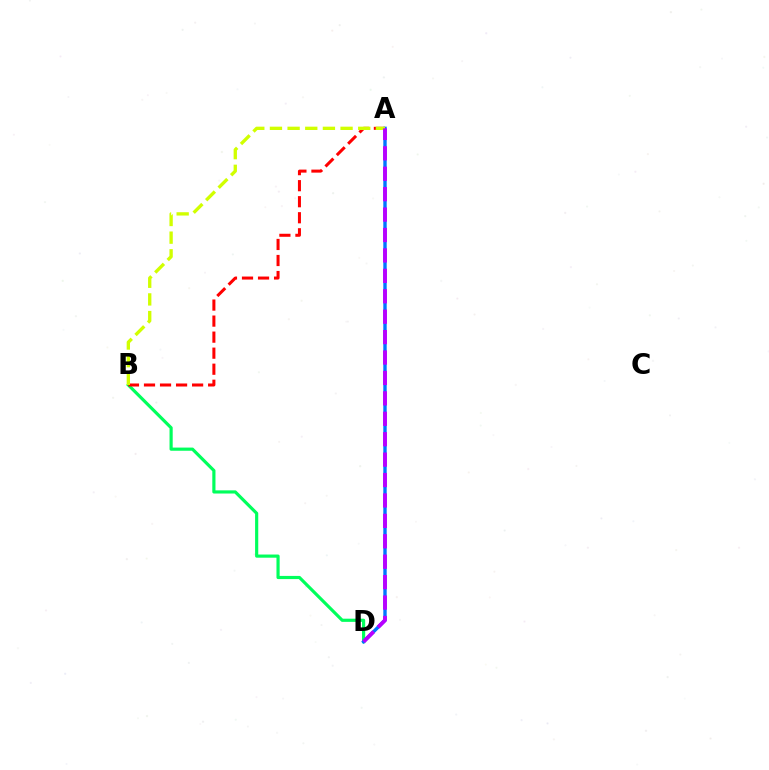{('B', 'D'): [{'color': '#00ff5c', 'line_style': 'solid', 'thickness': 2.28}], ('A', 'B'): [{'color': '#ff0000', 'line_style': 'dashed', 'thickness': 2.18}, {'color': '#d1ff00', 'line_style': 'dashed', 'thickness': 2.4}], ('A', 'D'): [{'color': '#0074ff', 'line_style': 'solid', 'thickness': 2.43}, {'color': '#b900ff', 'line_style': 'dashed', 'thickness': 2.77}]}